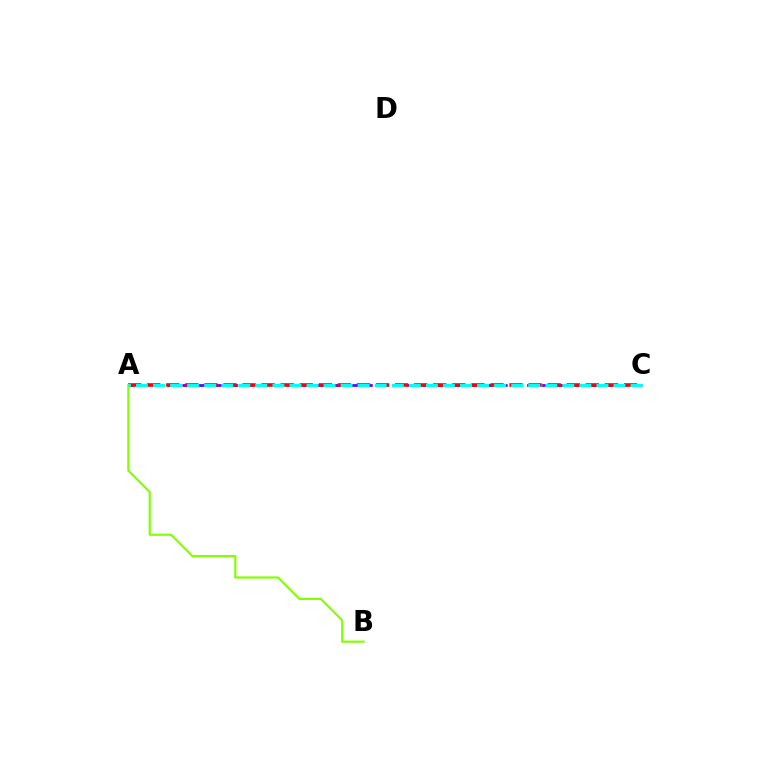{('A', 'C'): [{'color': '#7200ff', 'line_style': 'dashed', 'thickness': 2.04}, {'color': '#ff0000', 'line_style': 'dashed', 'thickness': 2.59}, {'color': '#00fff6', 'line_style': 'dashed', 'thickness': 2.32}], ('A', 'B'): [{'color': '#84ff00', 'line_style': 'solid', 'thickness': 1.58}]}